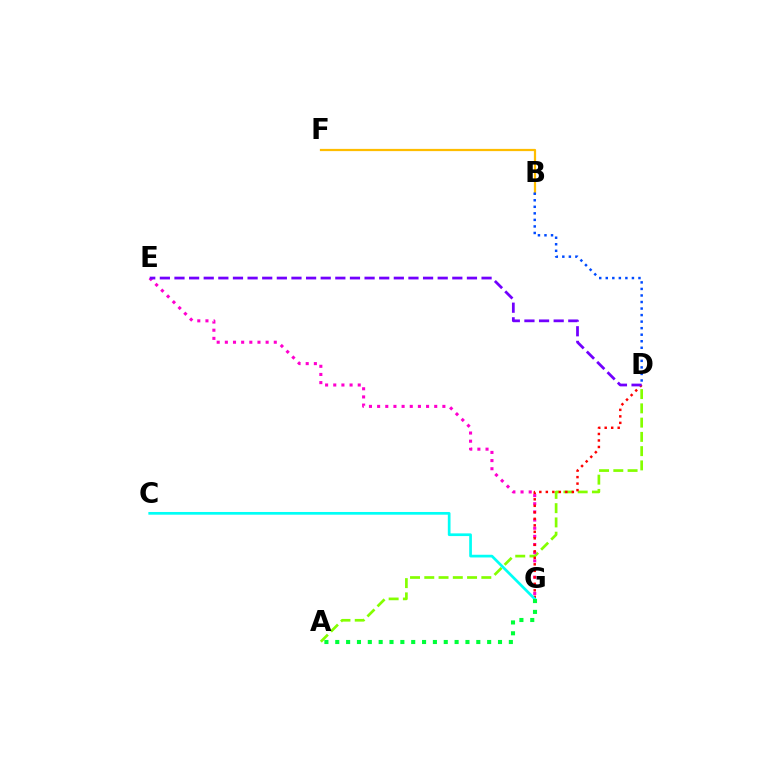{('A', 'D'): [{'color': '#84ff00', 'line_style': 'dashed', 'thickness': 1.94}], ('E', 'G'): [{'color': '#ff00cf', 'line_style': 'dotted', 'thickness': 2.22}], ('B', 'F'): [{'color': '#ffbd00', 'line_style': 'solid', 'thickness': 1.61}], ('D', 'G'): [{'color': '#ff0000', 'line_style': 'dotted', 'thickness': 1.77}], ('C', 'G'): [{'color': '#00fff6', 'line_style': 'solid', 'thickness': 1.95}], ('D', 'E'): [{'color': '#7200ff', 'line_style': 'dashed', 'thickness': 1.99}], ('A', 'G'): [{'color': '#00ff39', 'line_style': 'dotted', 'thickness': 2.95}], ('B', 'D'): [{'color': '#004bff', 'line_style': 'dotted', 'thickness': 1.78}]}